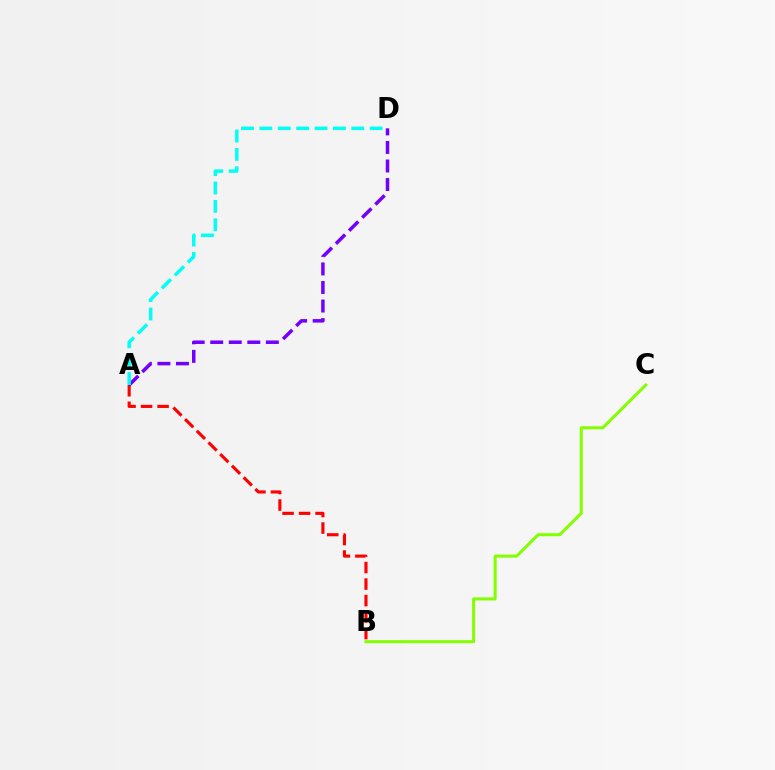{('A', 'B'): [{'color': '#ff0000', 'line_style': 'dashed', 'thickness': 2.24}], ('B', 'C'): [{'color': '#84ff00', 'line_style': 'solid', 'thickness': 2.19}], ('A', 'D'): [{'color': '#7200ff', 'line_style': 'dashed', 'thickness': 2.52}, {'color': '#00fff6', 'line_style': 'dashed', 'thickness': 2.5}]}